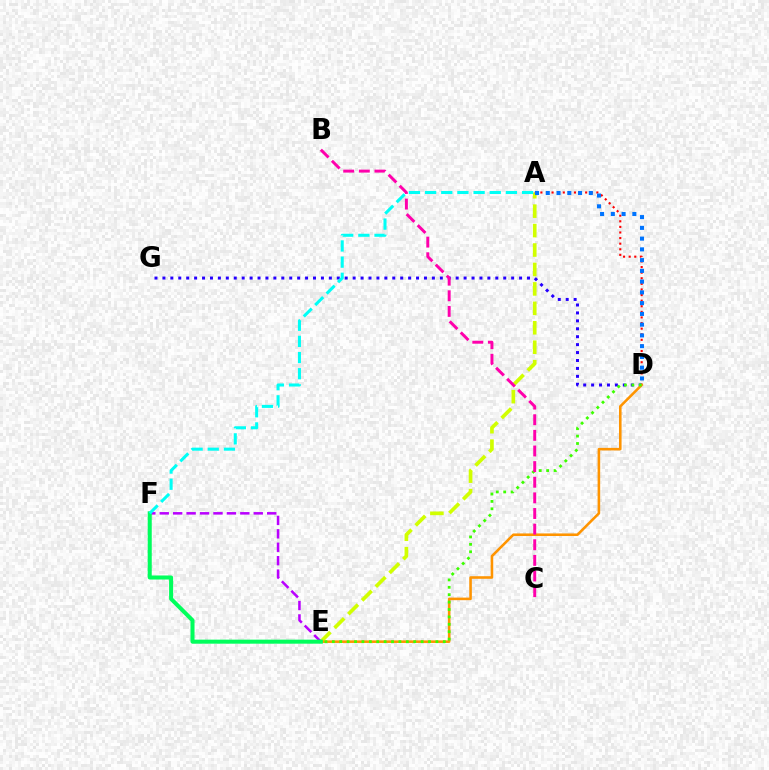{('A', 'E'): [{'color': '#d1ff00', 'line_style': 'dashed', 'thickness': 2.64}], ('E', 'F'): [{'color': '#b900ff', 'line_style': 'dashed', 'thickness': 1.82}, {'color': '#00ff5c', 'line_style': 'solid', 'thickness': 2.91}], ('A', 'D'): [{'color': '#ff0000', 'line_style': 'dotted', 'thickness': 1.52}, {'color': '#0074ff', 'line_style': 'dotted', 'thickness': 2.92}], ('D', 'G'): [{'color': '#2500ff', 'line_style': 'dotted', 'thickness': 2.15}], ('D', 'E'): [{'color': '#ff9400', 'line_style': 'solid', 'thickness': 1.86}, {'color': '#3dff00', 'line_style': 'dotted', 'thickness': 2.01}], ('A', 'F'): [{'color': '#00fff6', 'line_style': 'dashed', 'thickness': 2.2}], ('B', 'C'): [{'color': '#ff00ac', 'line_style': 'dashed', 'thickness': 2.12}]}